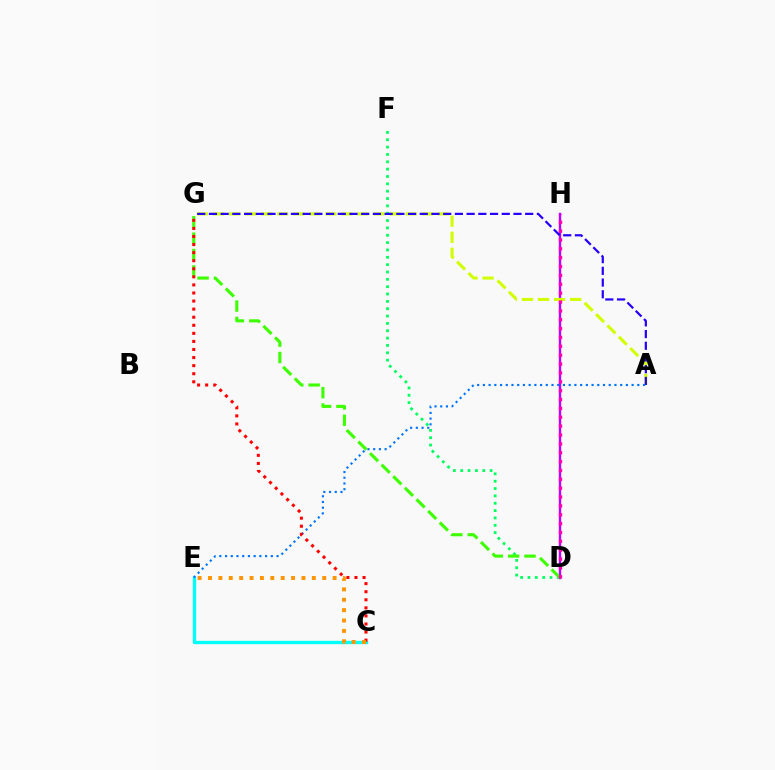{('C', 'E'): [{'color': '#00fff6', 'line_style': 'solid', 'thickness': 2.41}, {'color': '#ff9400', 'line_style': 'dotted', 'thickness': 2.82}], ('D', 'H'): [{'color': '#b900ff', 'line_style': 'solid', 'thickness': 1.75}, {'color': '#ff00ac', 'line_style': 'dotted', 'thickness': 2.41}], ('A', 'G'): [{'color': '#d1ff00', 'line_style': 'dashed', 'thickness': 2.18}, {'color': '#2500ff', 'line_style': 'dashed', 'thickness': 1.59}], ('D', 'F'): [{'color': '#00ff5c', 'line_style': 'dotted', 'thickness': 2.0}], ('A', 'E'): [{'color': '#0074ff', 'line_style': 'dotted', 'thickness': 1.55}], ('D', 'G'): [{'color': '#3dff00', 'line_style': 'dashed', 'thickness': 2.23}], ('C', 'G'): [{'color': '#ff0000', 'line_style': 'dotted', 'thickness': 2.19}]}